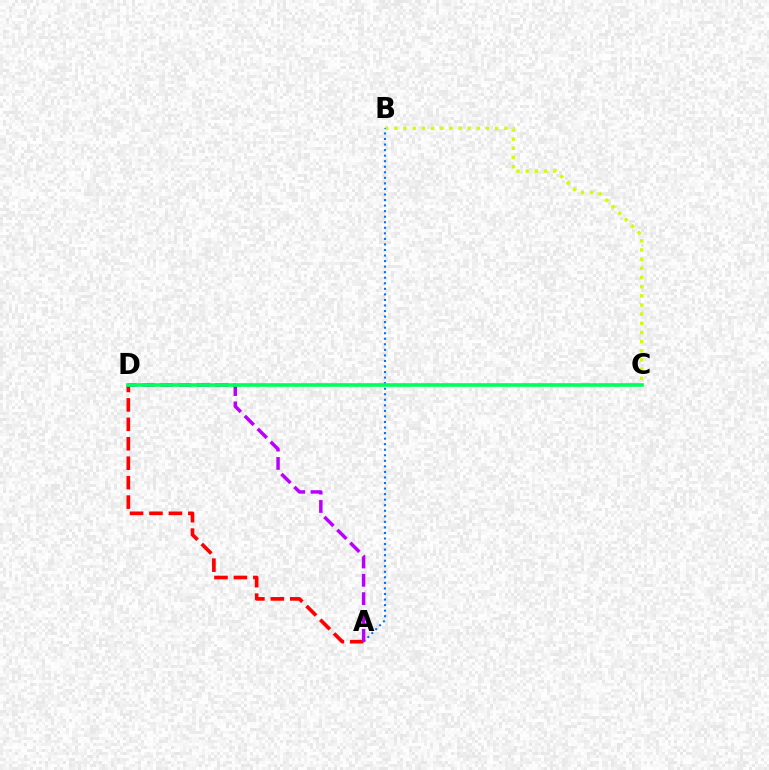{('B', 'C'): [{'color': '#d1ff00', 'line_style': 'dotted', 'thickness': 2.49}], ('A', 'D'): [{'color': '#ff0000', 'line_style': 'dashed', 'thickness': 2.64}, {'color': '#b900ff', 'line_style': 'dashed', 'thickness': 2.49}], ('A', 'B'): [{'color': '#0074ff', 'line_style': 'dotted', 'thickness': 1.51}], ('C', 'D'): [{'color': '#00ff5c', 'line_style': 'solid', 'thickness': 2.62}]}